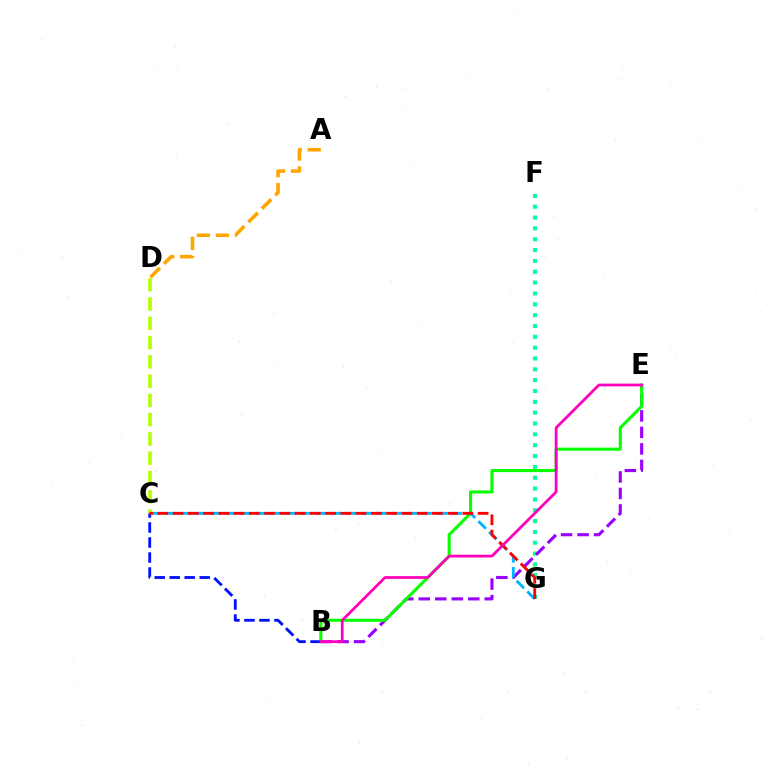{('C', 'D'): [{'color': '#b3ff00', 'line_style': 'dashed', 'thickness': 2.62}], ('F', 'G'): [{'color': '#00ff9d', 'line_style': 'dotted', 'thickness': 2.95}], ('A', 'D'): [{'color': '#ffa500', 'line_style': 'dashed', 'thickness': 2.59}], ('B', 'E'): [{'color': '#9b00ff', 'line_style': 'dashed', 'thickness': 2.24}, {'color': '#08ff00', 'line_style': 'solid', 'thickness': 2.22}, {'color': '#ff00bd', 'line_style': 'solid', 'thickness': 1.99}], ('B', 'C'): [{'color': '#0010ff', 'line_style': 'dashed', 'thickness': 2.04}], ('C', 'G'): [{'color': '#00b5ff', 'line_style': 'dashed', 'thickness': 2.05}, {'color': '#ff0000', 'line_style': 'dashed', 'thickness': 2.07}]}